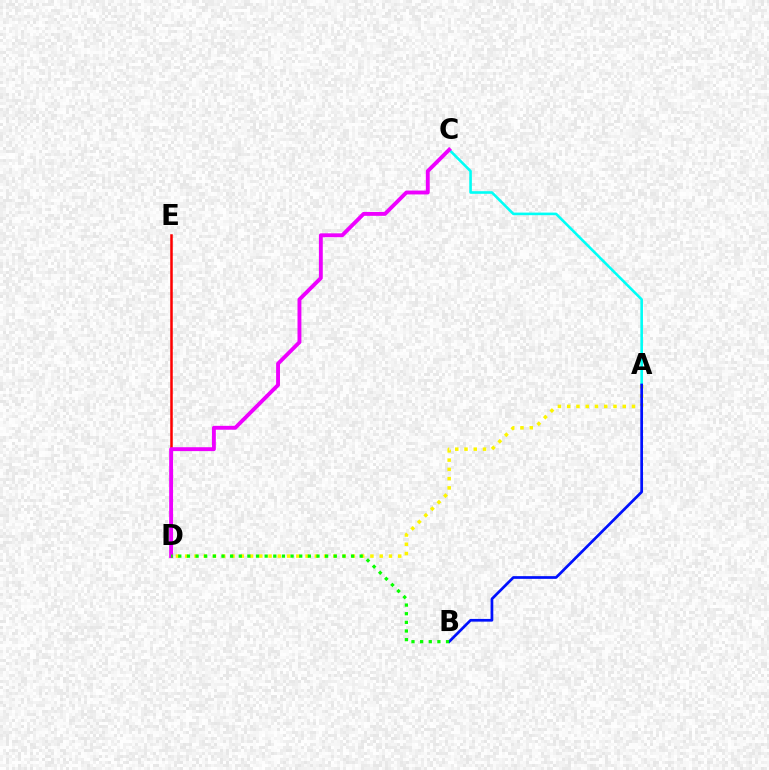{('D', 'E'): [{'color': '#ff0000', 'line_style': 'solid', 'thickness': 1.81}], ('A', 'C'): [{'color': '#00fff6', 'line_style': 'solid', 'thickness': 1.87}], ('C', 'D'): [{'color': '#ee00ff', 'line_style': 'solid', 'thickness': 2.8}], ('A', 'D'): [{'color': '#fcf500', 'line_style': 'dotted', 'thickness': 2.52}], ('A', 'B'): [{'color': '#0010ff', 'line_style': 'solid', 'thickness': 1.95}], ('B', 'D'): [{'color': '#08ff00', 'line_style': 'dotted', 'thickness': 2.35}]}